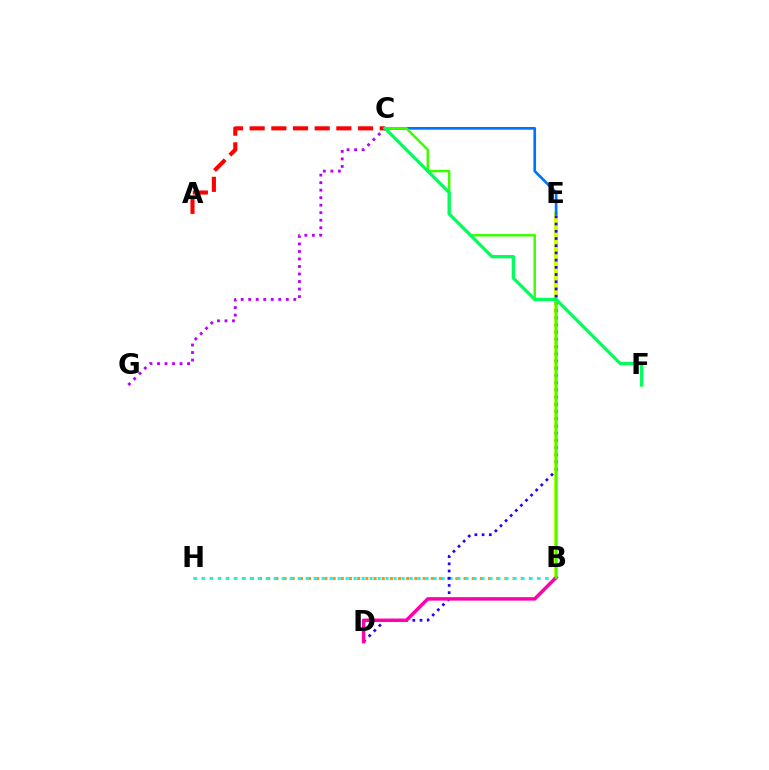{('B', 'H'): [{'color': '#ff9400', 'line_style': 'dotted', 'thickness': 2.22}, {'color': '#00fff6', 'line_style': 'dotted', 'thickness': 2.17}], ('B', 'E'): [{'color': '#d1ff00', 'line_style': 'solid', 'thickness': 2.91}], ('C', 'E'): [{'color': '#0074ff', 'line_style': 'solid', 'thickness': 1.94}], ('D', 'E'): [{'color': '#2500ff', 'line_style': 'dotted', 'thickness': 1.96}], ('B', 'D'): [{'color': '#ff00ac', 'line_style': 'solid', 'thickness': 2.49}], ('C', 'G'): [{'color': '#b900ff', 'line_style': 'dotted', 'thickness': 2.04}], ('B', 'C'): [{'color': '#3dff00', 'line_style': 'solid', 'thickness': 1.81}], ('A', 'C'): [{'color': '#ff0000', 'line_style': 'dashed', 'thickness': 2.95}], ('C', 'F'): [{'color': '#00ff5c', 'line_style': 'solid', 'thickness': 2.37}]}